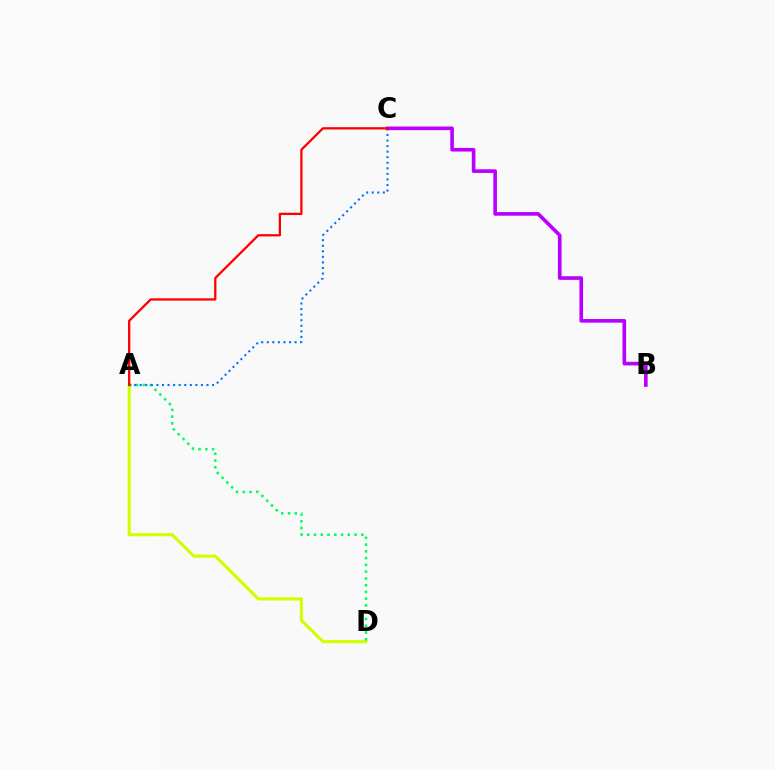{('A', 'D'): [{'color': '#d1ff00', 'line_style': 'solid', 'thickness': 2.26}, {'color': '#00ff5c', 'line_style': 'dotted', 'thickness': 1.84}], ('A', 'C'): [{'color': '#0074ff', 'line_style': 'dotted', 'thickness': 1.51}, {'color': '#ff0000', 'line_style': 'solid', 'thickness': 1.64}], ('B', 'C'): [{'color': '#b900ff', 'line_style': 'solid', 'thickness': 2.62}]}